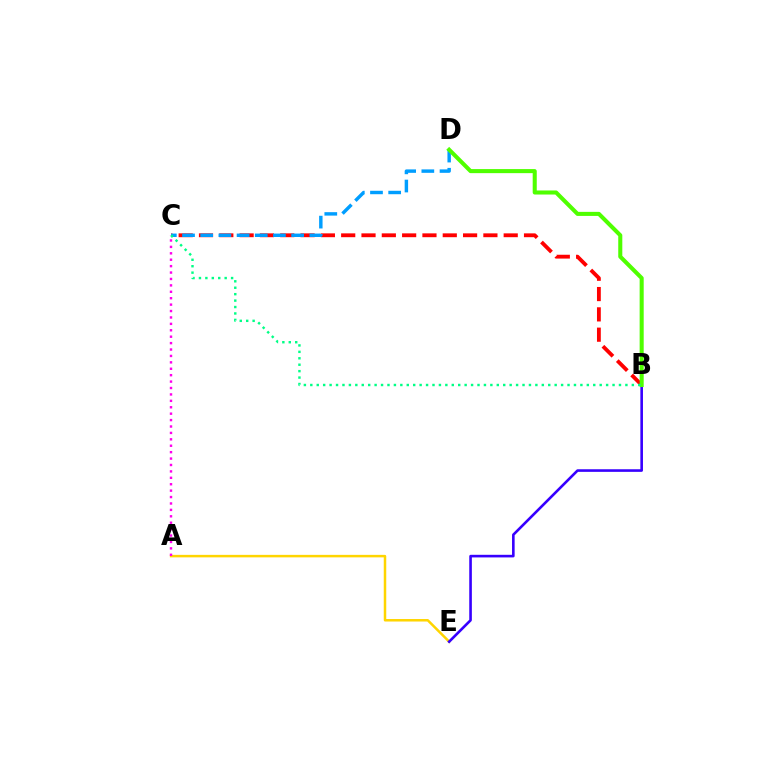{('B', 'C'): [{'color': '#ff0000', 'line_style': 'dashed', 'thickness': 2.76}, {'color': '#00ff86', 'line_style': 'dotted', 'thickness': 1.75}], ('A', 'E'): [{'color': '#ffd500', 'line_style': 'solid', 'thickness': 1.8}], ('C', 'D'): [{'color': '#009eff', 'line_style': 'dashed', 'thickness': 2.47}], ('A', 'C'): [{'color': '#ff00ed', 'line_style': 'dotted', 'thickness': 1.74}], ('B', 'E'): [{'color': '#3700ff', 'line_style': 'solid', 'thickness': 1.88}], ('B', 'D'): [{'color': '#4fff00', 'line_style': 'solid', 'thickness': 2.92}]}